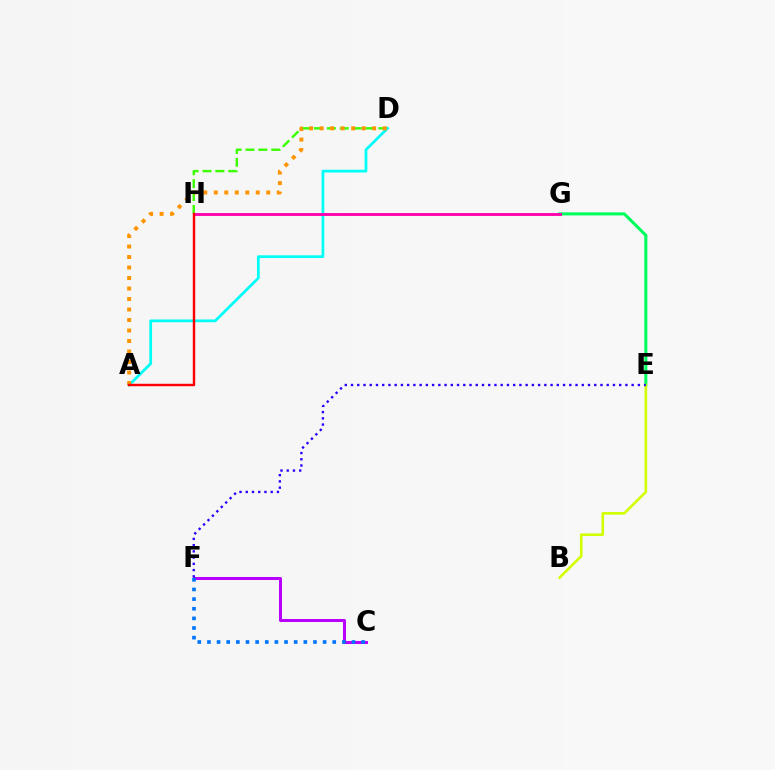{('E', 'G'): [{'color': '#00ff5c', 'line_style': 'solid', 'thickness': 2.21}], ('B', 'E'): [{'color': '#d1ff00', 'line_style': 'solid', 'thickness': 1.87}], ('C', 'F'): [{'color': '#b900ff', 'line_style': 'solid', 'thickness': 2.18}, {'color': '#0074ff', 'line_style': 'dotted', 'thickness': 2.62}], ('E', 'F'): [{'color': '#2500ff', 'line_style': 'dotted', 'thickness': 1.69}], ('D', 'H'): [{'color': '#3dff00', 'line_style': 'dashed', 'thickness': 1.75}], ('A', 'D'): [{'color': '#00fff6', 'line_style': 'solid', 'thickness': 1.98}, {'color': '#ff9400', 'line_style': 'dotted', 'thickness': 2.85}], ('G', 'H'): [{'color': '#ff00ac', 'line_style': 'solid', 'thickness': 2.07}], ('A', 'H'): [{'color': '#ff0000', 'line_style': 'solid', 'thickness': 1.74}]}